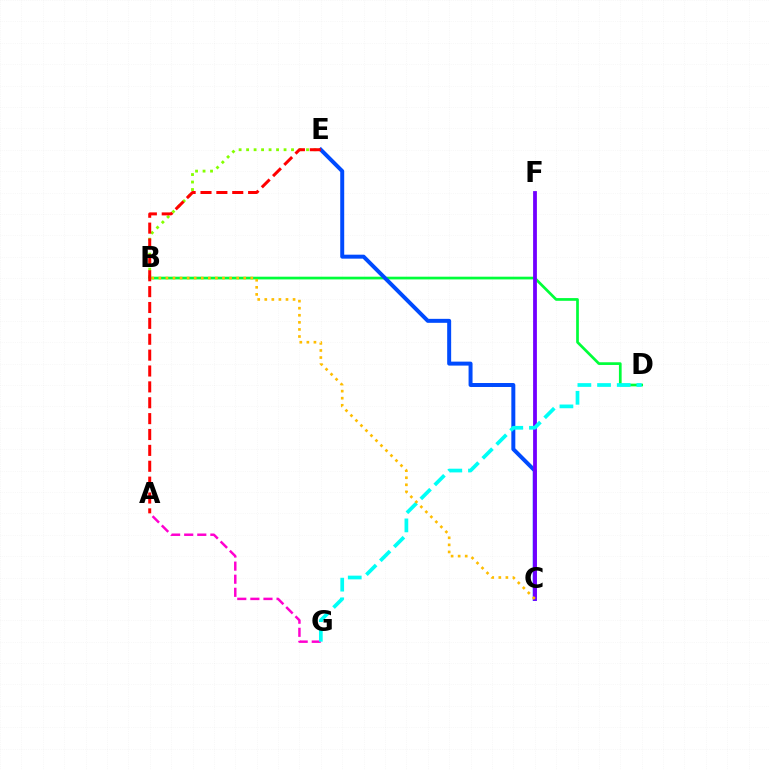{('B', 'E'): [{'color': '#84ff00', 'line_style': 'dotted', 'thickness': 2.03}], ('B', 'D'): [{'color': '#00ff39', 'line_style': 'solid', 'thickness': 1.95}], ('A', 'G'): [{'color': '#ff00cf', 'line_style': 'dashed', 'thickness': 1.78}], ('C', 'E'): [{'color': '#004bff', 'line_style': 'solid', 'thickness': 2.86}], ('C', 'F'): [{'color': '#7200ff', 'line_style': 'solid', 'thickness': 2.73}], ('A', 'E'): [{'color': '#ff0000', 'line_style': 'dashed', 'thickness': 2.16}], ('D', 'G'): [{'color': '#00fff6', 'line_style': 'dashed', 'thickness': 2.67}], ('B', 'C'): [{'color': '#ffbd00', 'line_style': 'dotted', 'thickness': 1.92}]}